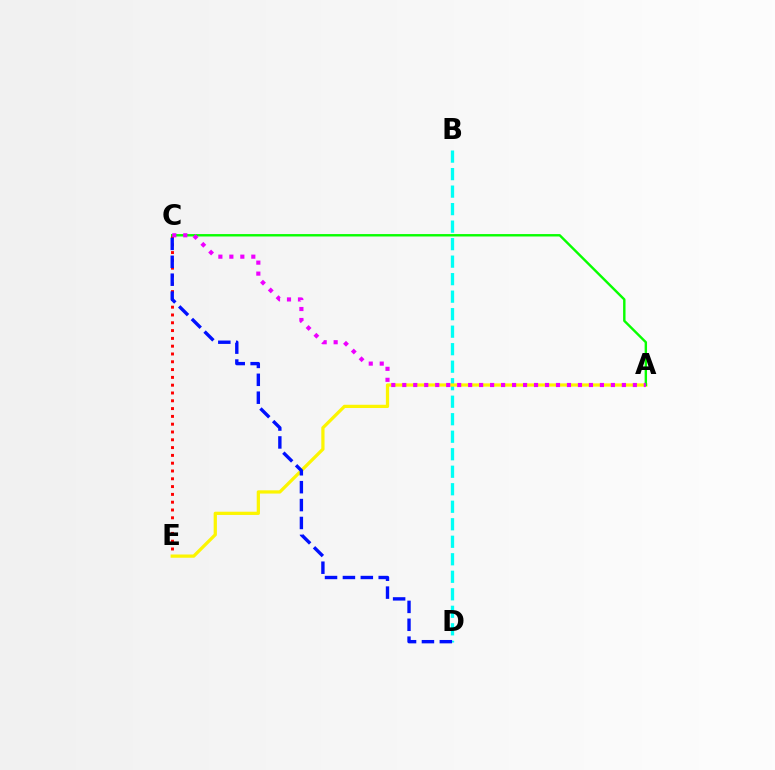{('C', 'E'): [{'color': '#ff0000', 'line_style': 'dotted', 'thickness': 2.12}], ('B', 'D'): [{'color': '#00fff6', 'line_style': 'dashed', 'thickness': 2.38}], ('A', 'E'): [{'color': '#fcf500', 'line_style': 'solid', 'thickness': 2.34}], ('A', 'C'): [{'color': '#08ff00', 'line_style': 'solid', 'thickness': 1.74}, {'color': '#ee00ff', 'line_style': 'dotted', 'thickness': 2.98}], ('C', 'D'): [{'color': '#0010ff', 'line_style': 'dashed', 'thickness': 2.43}]}